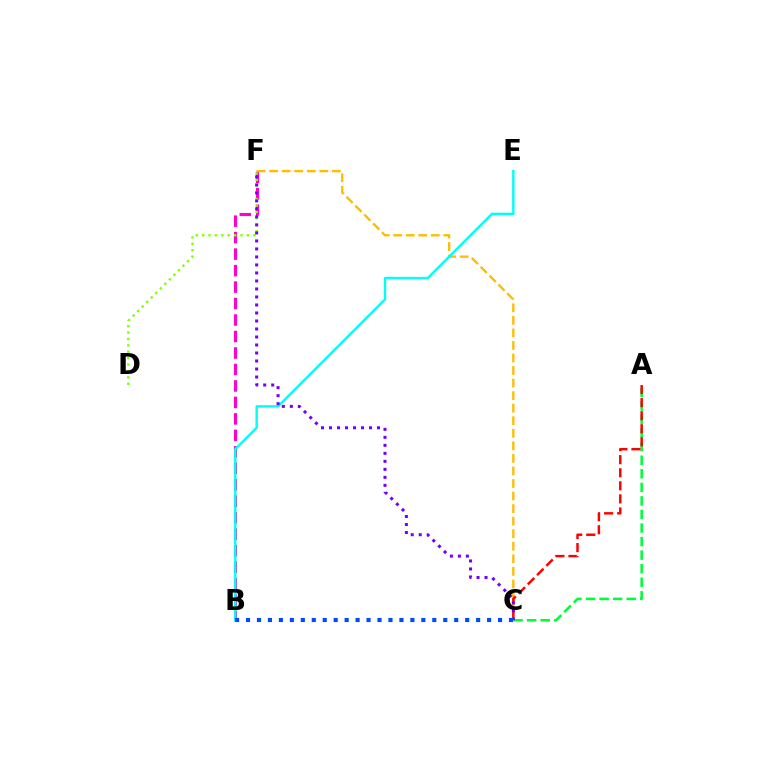{('A', 'C'): [{'color': '#00ff39', 'line_style': 'dashed', 'thickness': 1.84}, {'color': '#ff0000', 'line_style': 'dashed', 'thickness': 1.78}], ('B', 'F'): [{'color': '#ff00cf', 'line_style': 'dashed', 'thickness': 2.24}], ('C', 'F'): [{'color': '#ffbd00', 'line_style': 'dashed', 'thickness': 1.7}, {'color': '#7200ff', 'line_style': 'dotted', 'thickness': 2.18}], ('B', 'E'): [{'color': '#00fff6', 'line_style': 'solid', 'thickness': 1.74}], ('D', 'F'): [{'color': '#84ff00', 'line_style': 'dotted', 'thickness': 1.74}], ('B', 'C'): [{'color': '#004bff', 'line_style': 'dotted', 'thickness': 2.98}]}